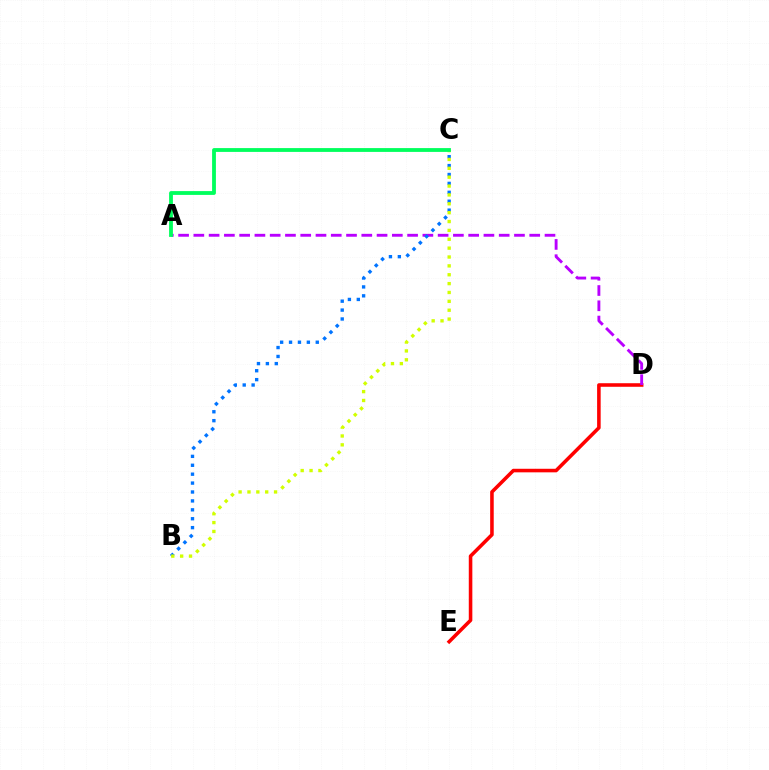{('D', 'E'): [{'color': '#ff0000', 'line_style': 'solid', 'thickness': 2.56}], ('A', 'D'): [{'color': '#b900ff', 'line_style': 'dashed', 'thickness': 2.07}], ('B', 'C'): [{'color': '#0074ff', 'line_style': 'dotted', 'thickness': 2.42}, {'color': '#d1ff00', 'line_style': 'dotted', 'thickness': 2.41}], ('A', 'C'): [{'color': '#00ff5c', 'line_style': 'solid', 'thickness': 2.74}]}